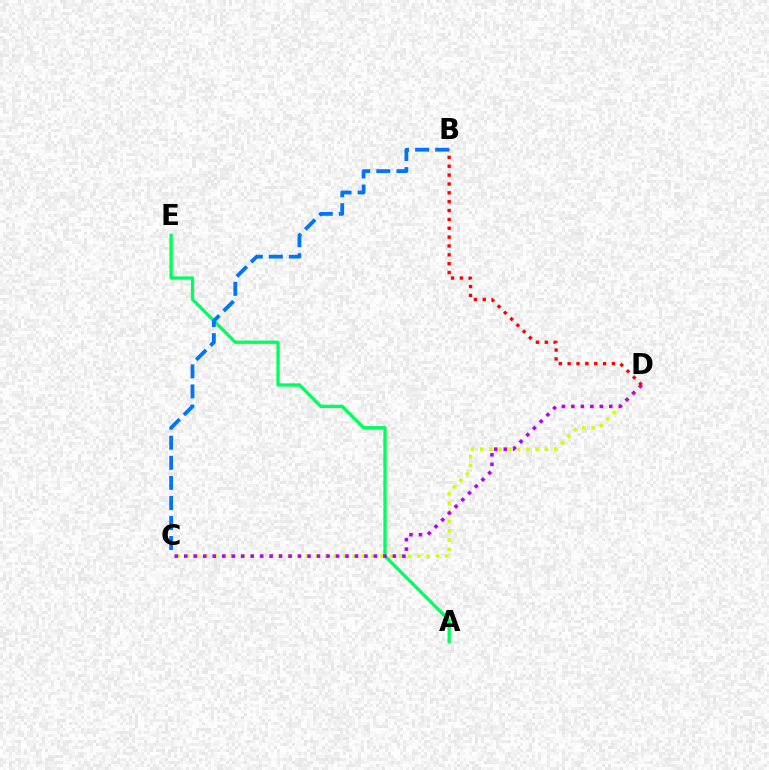{('C', 'D'): [{'color': '#d1ff00', 'line_style': 'dotted', 'thickness': 2.51}, {'color': '#b900ff', 'line_style': 'dotted', 'thickness': 2.58}], ('A', 'E'): [{'color': '#00ff5c', 'line_style': 'solid', 'thickness': 2.37}], ('B', 'C'): [{'color': '#0074ff', 'line_style': 'dashed', 'thickness': 2.72}], ('B', 'D'): [{'color': '#ff0000', 'line_style': 'dotted', 'thickness': 2.41}]}